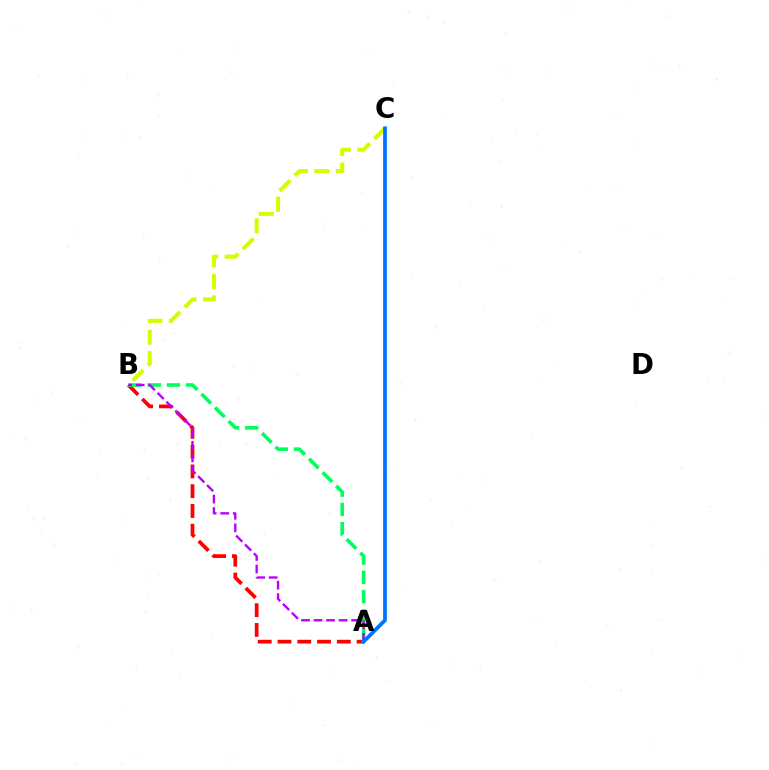{('A', 'B'): [{'color': '#ff0000', 'line_style': 'dashed', 'thickness': 2.69}, {'color': '#00ff5c', 'line_style': 'dashed', 'thickness': 2.61}, {'color': '#b900ff', 'line_style': 'dashed', 'thickness': 1.7}], ('B', 'C'): [{'color': '#d1ff00', 'line_style': 'dashed', 'thickness': 2.92}], ('A', 'C'): [{'color': '#0074ff', 'line_style': 'solid', 'thickness': 2.71}]}